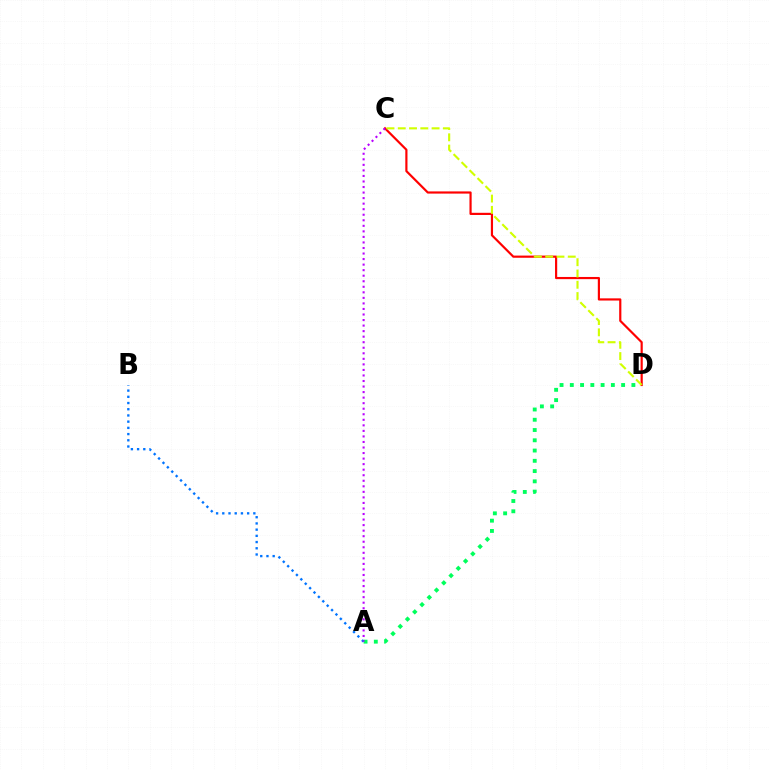{('C', 'D'): [{'color': '#ff0000', 'line_style': 'solid', 'thickness': 1.57}, {'color': '#d1ff00', 'line_style': 'dashed', 'thickness': 1.53}], ('A', 'D'): [{'color': '#00ff5c', 'line_style': 'dotted', 'thickness': 2.79}], ('A', 'B'): [{'color': '#0074ff', 'line_style': 'dotted', 'thickness': 1.69}], ('A', 'C'): [{'color': '#b900ff', 'line_style': 'dotted', 'thickness': 1.51}]}